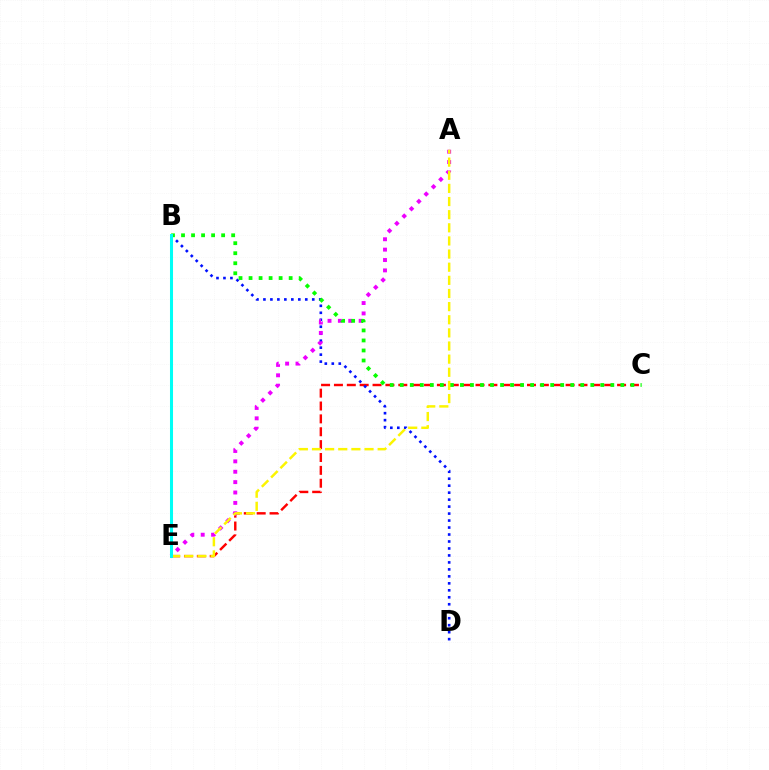{('C', 'E'): [{'color': '#ff0000', 'line_style': 'dashed', 'thickness': 1.75}], ('B', 'D'): [{'color': '#0010ff', 'line_style': 'dotted', 'thickness': 1.9}], ('A', 'E'): [{'color': '#ee00ff', 'line_style': 'dotted', 'thickness': 2.82}, {'color': '#fcf500', 'line_style': 'dashed', 'thickness': 1.78}], ('B', 'C'): [{'color': '#08ff00', 'line_style': 'dotted', 'thickness': 2.72}], ('B', 'E'): [{'color': '#00fff6', 'line_style': 'solid', 'thickness': 2.19}]}